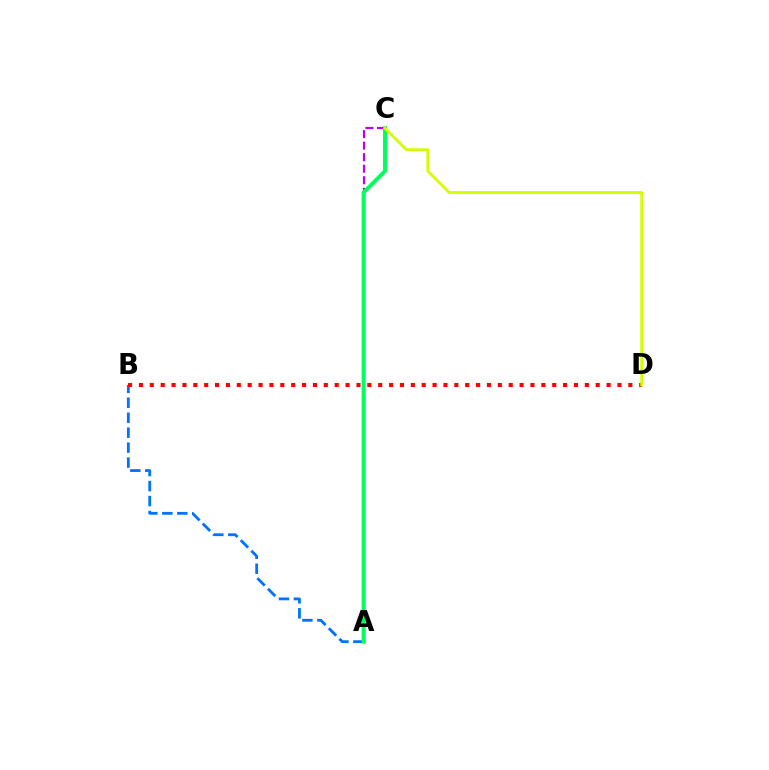{('A', 'C'): [{'color': '#b900ff', 'line_style': 'dashed', 'thickness': 1.57}, {'color': '#00ff5c', 'line_style': 'solid', 'thickness': 2.87}], ('A', 'B'): [{'color': '#0074ff', 'line_style': 'dashed', 'thickness': 2.03}], ('B', 'D'): [{'color': '#ff0000', 'line_style': 'dotted', 'thickness': 2.95}], ('C', 'D'): [{'color': '#d1ff00', 'line_style': 'solid', 'thickness': 2.01}]}